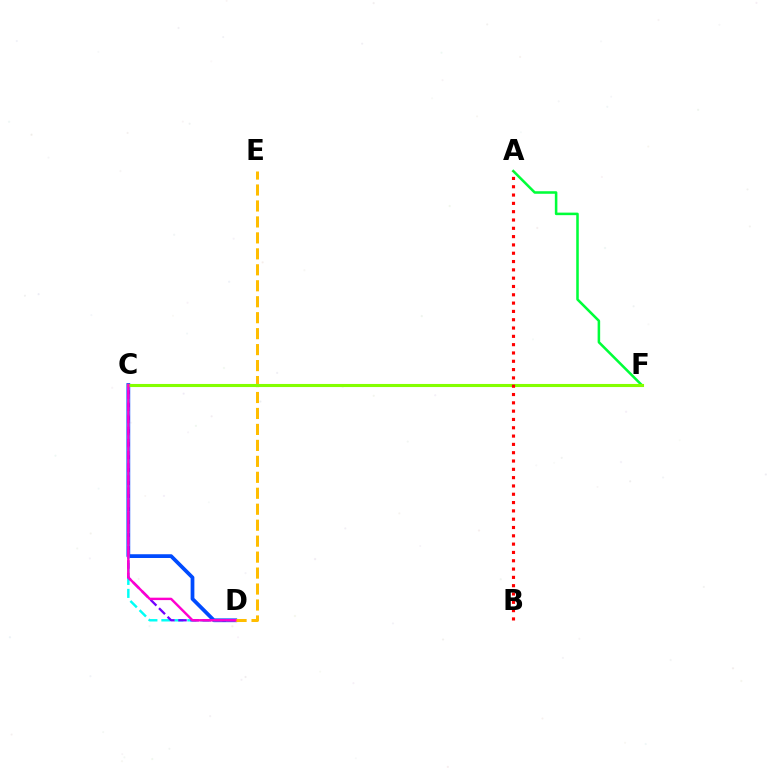{('C', 'D'): [{'color': '#004bff', 'line_style': 'solid', 'thickness': 2.7}, {'color': '#00fff6', 'line_style': 'dashed', 'thickness': 1.76}, {'color': '#7200ff', 'line_style': 'dashed', 'thickness': 1.65}, {'color': '#ff00cf', 'line_style': 'solid', 'thickness': 1.74}], ('A', 'F'): [{'color': '#00ff39', 'line_style': 'solid', 'thickness': 1.83}], ('D', 'E'): [{'color': '#ffbd00', 'line_style': 'dashed', 'thickness': 2.17}], ('C', 'F'): [{'color': '#84ff00', 'line_style': 'solid', 'thickness': 2.22}], ('A', 'B'): [{'color': '#ff0000', 'line_style': 'dotted', 'thickness': 2.26}]}